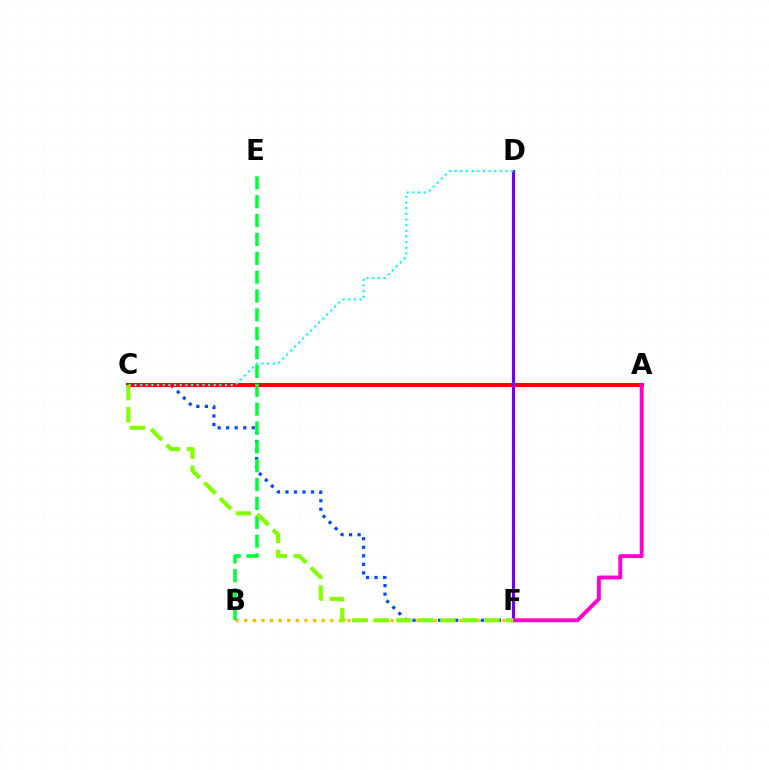{('C', 'F'): [{'color': '#004bff', 'line_style': 'dotted', 'thickness': 2.32}, {'color': '#84ff00', 'line_style': 'dashed', 'thickness': 2.99}], ('A', 'C'): [{'color': '#ff0000', 'line_style': 'solid', 'thickness': 2.91}], ('D', 'F'): [{'color': '#7200ff', 'line_style': 'solid', 'thickness': 2.26}], ('B', 'F'): [{'color': '#ffbd00', 'line_style': 'dotted', 'thickness': 2.34}], ('B', 'E'): [{'color': '#00ff39', 'line_style': 'dashed', 'thickness': 2.56}], ('C', 'D'): [{'color': '#00fff6', 'line_style': 'dotted', 'thickness': 1.54}], ('A', 'F'): [{'color': '#ff00cf', 'line_style': 'solid', 'thickness': 2.8}]}